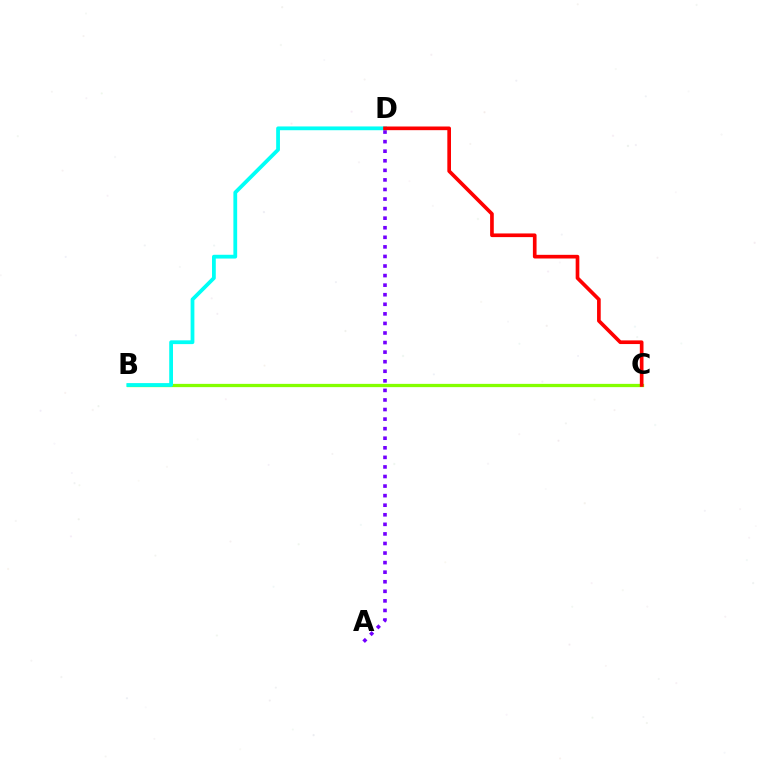{('B', 'C'): [{'color': '#84ff00', 'line_style': 'solid', 'thickness': 2.35}], ('B', 'D'): [{'color': '#00fff6', 'line_style': 'solid', 'thickness': 2.72}], ('A', 'D'): [{'color': '#7200ff', 'line_style': 'dotted', 'thickness': 2.6}], ('C', 'D'): [{'color': '#ff0000', 'line_style': 'solid', 'thickness': 2.64}]}